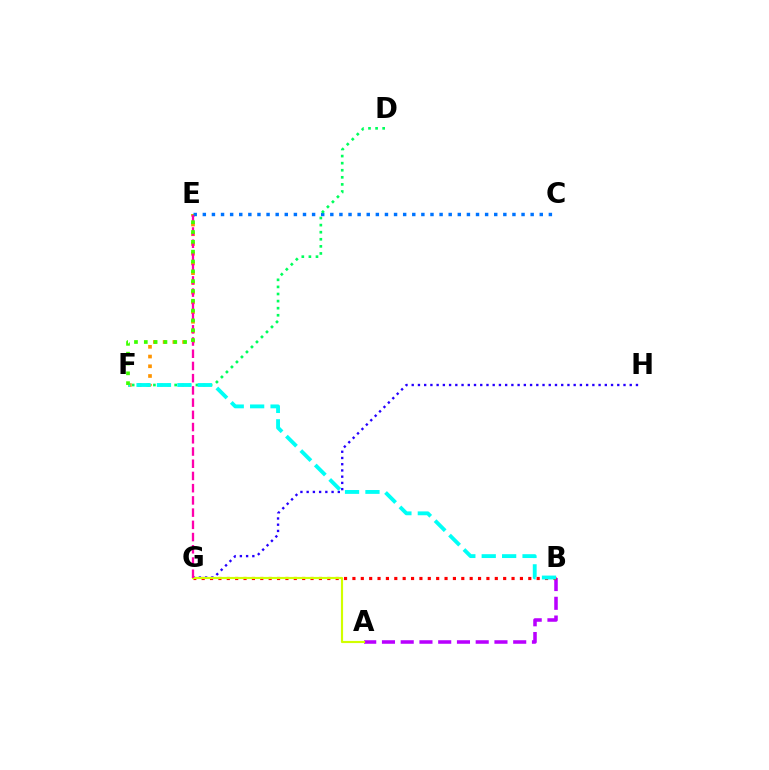{('A', 'B'): [{'color': '#b900ff', 'line_style': 'dashed', 'thickness': 2.55}], ('B', 'G'): [{'color': '#ff0000', 'line_style': 'dotted', 'thickness': 2.28}], ('E', 'F'): [{'color': '#ff9400', 'line_style': 'dotted', 'thickness': 2.64}, {'color': '#3dff00', 'line_style': 'dotted', 'thickness': 2.67}], ('G', 'H'): [{'color': '#2500ff', 'line_style': 'dotted', 'thickness': 1.69}], ('A', 'G'): [{'color': '#d1ff00', 'line_style': 'solid', 'thickness': 1.55}], ('C', 'E'): [{'color': '#0074ff', 'line_style': 'dotted', 'thickness': 2.47}], ('E', 'G'): [{'color': '#ff00ac', 'line_style': 'dashed', 'thickness': 1.66}], ('D', 'F'): [{'color': '#00ff5c', 'line_style': 'dotted', 'thickness': 1.92}], ('B', 'F'): [{'color': '#00fff6', 'line_style': 'dashed', 'thickness': 2.77}]}